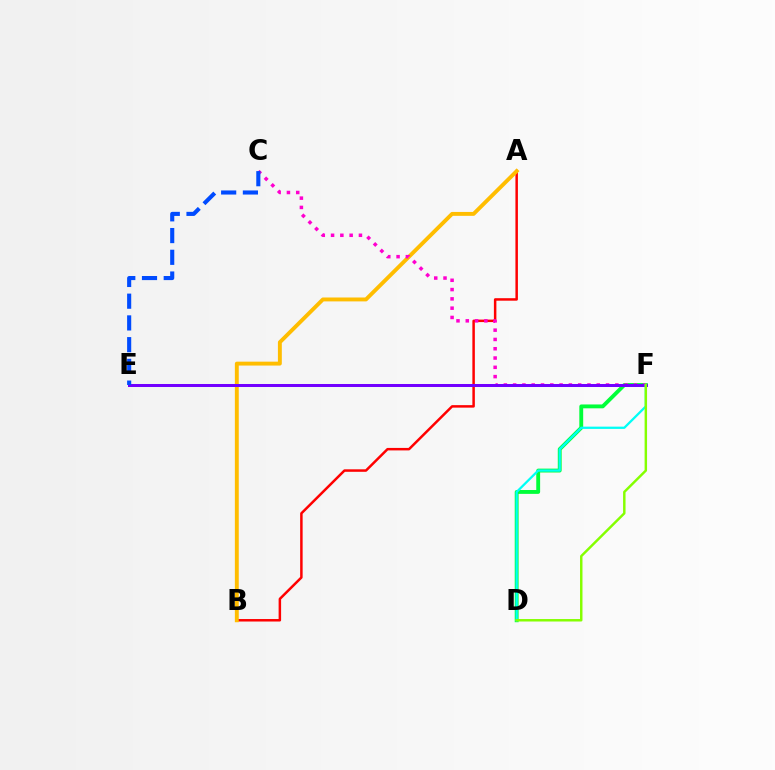{('A', 'B'): [{'color': '#ff0000', 'line_style': 'solid', 'thickness': 1.79}, {'color': '#ffbd00', 'line_style': 'solid', 'thickness': 2.81}], ('D', 'F'): [{'color': '#00ff39', 'line_style': 'solid', 'thickness': 2.78}, {'color': '#00fff6', 'line_style': 'solid', 'thickness': 1.63}, {'color': '#84ff00', 'line_style': 'solid', 'thickness': 1.77}], ('C', 'F'): [{'color': '#ff00cf', 'line_style': 'dotted', 'thickness': 2.52}], ('E', 'F'): [{'color': '#7200ff', 'line_style': 'solid', 'thickness': 2.16}], ('C', 'E'): [{'color': '#004bff', 'line_style': 'dashed', 'thickness': 2.95}]}